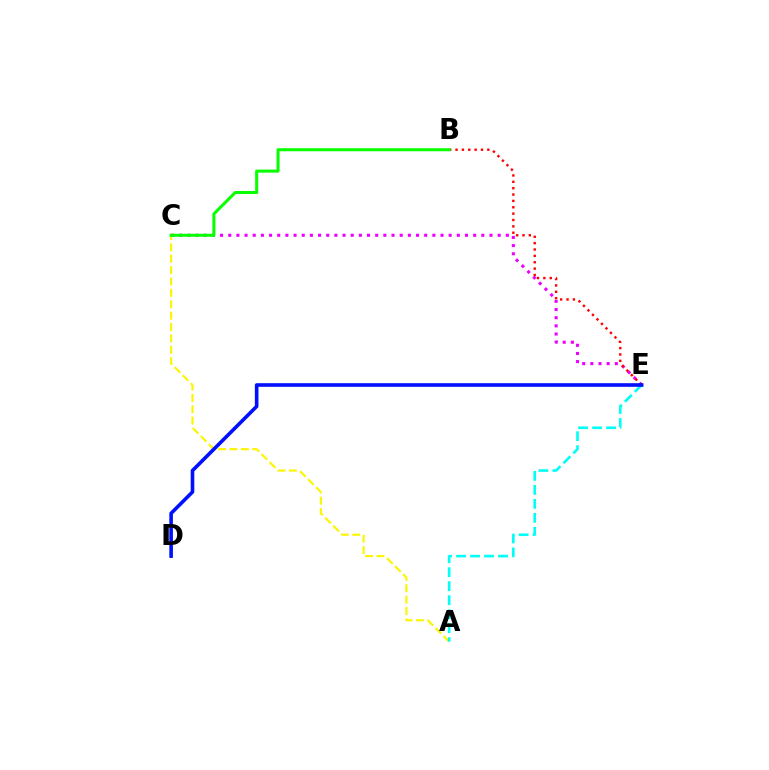{('C', 'E'): [{'color': '#ee00ff', 'line_style': 'dotted', 'thickness': 2.22}], ('B', 'E'): [{'color': '#ff0000', 'line_style': 'dotted', 'thickness': 1.73}], ('A', 'C'): [{'color': '#fcf500', 'line_style': 'dashed', 'thickness': 1.55}], ('B', 'C'): [{'color': '#08ff00', 'line_style': 'solid', 'thickness': 2.19}], ('A', 'E'): [{'color': '#00fff6', 'line_style': 'dashed', 'thickness': 1.9}], ('D', 'E'): [{'color': '#0010ff', 'line_style': 'solid', 'thickness': 2.6}]}